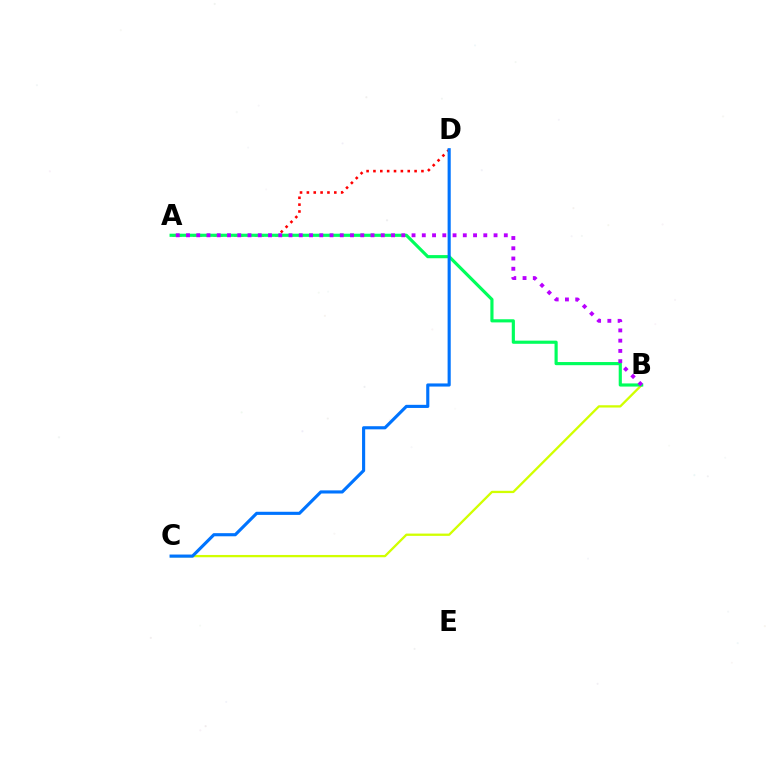{('B', 'C'): [{'color': '#d1ff00', 'line_style': 'solid', 'thickness': 1.65}], ('A', 'D'): [{'color': '#ff0000', 'line_style': 'dotted', 'thickness': 1.86}], ('A', 'B'): [{'color': '#00ff5c', 'line_style': 'solid', 'thickness': 2.27}, {'color': '#b900ff', 'line_style': 'dotted', 'thickness': 2.79}], ('C', 'D'): [{'color': '#0074ff', 'line_style': 'solid', 'thickness': 2.25}]}